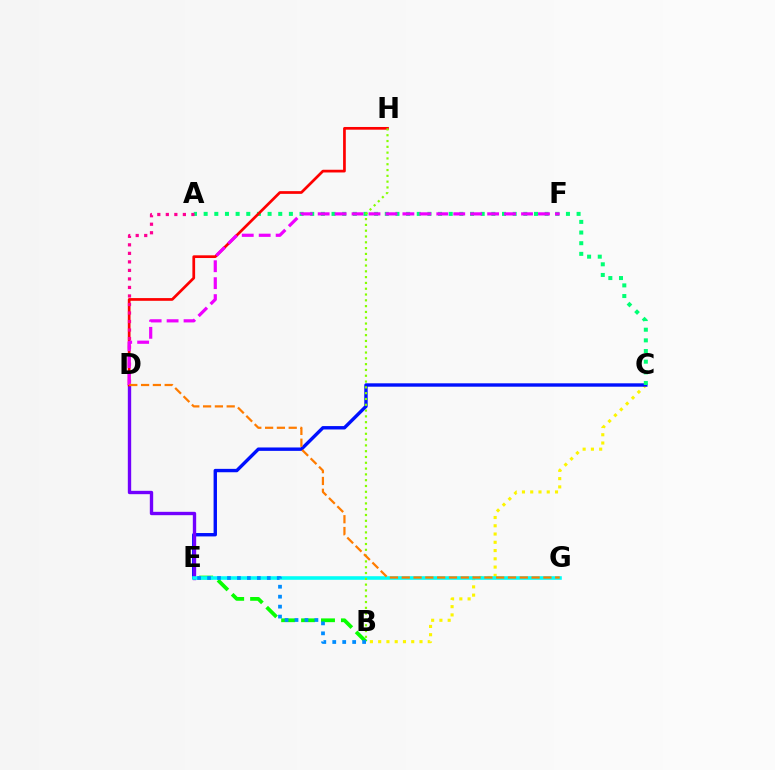{('B', 'C'): [{'color': '#fcf500', 'line_style': 'dotted', 'thickness': 2.25}], ('B', 'E'): [{'color': '#08ff00', 'line_style': 'dashed', 'thickness': 2.71}, {'color': '#008cff', 'line_style': 'dotted', 'thickness': 2.71}], ('C', 'E'): [{'color': '#0010ff', 'line_style': 'solid', 'thickness': 2.44}], ('D', 'E'): [{'color': '#7200ff', 'line_style': 'solid', 'thickness': 2.42}], ('A', 'C'): [{'color': '#00ff74', 'line_style': 'dotted', 'thickness': 2.9}], ('D', 'H'): [{'color': '#ff0000', 'line_style': 'solid', 'thickness': 1.96}], ('A', 'D'): [{'color': '#ff0094', 'line_style': 'dotted', 'thickness': 2.32}], ('E', 'G'): [{'color': '#00fff6', 'line_style': 'solid', 'thickness': 2.58}], ('B', 'H'): [{'color': '#84ff00', 'line_style': 'dotted', 'thickness': 1.58}], ('D', 'F'): [{'color': '#ee00ff', 'line_style': 'dashed', 'thickness': 2.3}], ('D', 'G'): [{'color': '#ff7c00', 'line_style': 'dashed', 'thickness': 1.6}]}